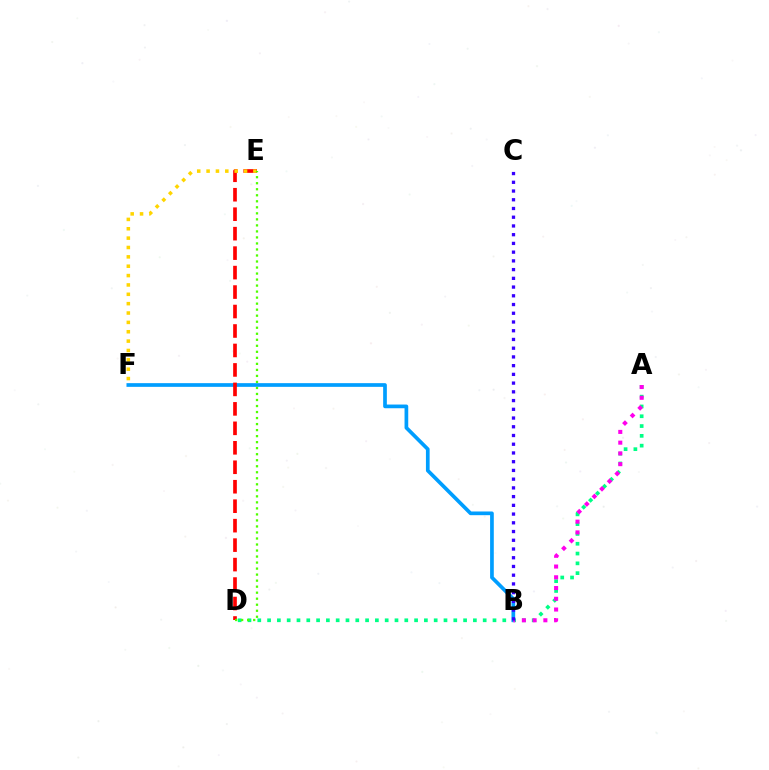{('A', 'D'): [{'color': '#00ff86', 'line_style': 'dotted', 'thickness': 2.66}], ('B', 'F'): [{'color': '#009eff', 'line_style': 'solid', 'thickness': 2.66}], ('D', 'E'): [{'color': '#ff0000', 'line_style': 'dashed', 'thickness': 2.64}, {'color': '#4fff00', 'line_style': 'dotted', 'thickness': 1.64}], ('E', 'F'): [{'color': '#ffd500', 'line_style': 'dotted', 'thickness': 2.54}], ('A', 'B'): [{'color': '#ff00ed', 'line_style': 'dotted', 'thickness': 2.92}], ('B', 'C'): [{'color': '#3700ff', 'line_style': 'dotted', 'thickness': 2.37}]}